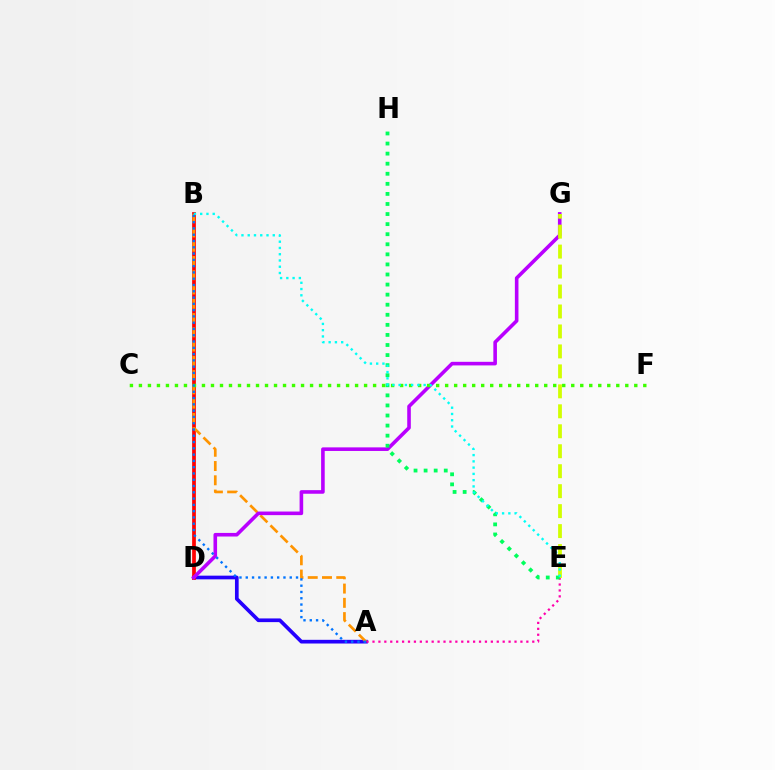{('A', 'D'): [{'color': '#2500ff', 'line_style': 'solid', 'thickness': 2.66}], ('B', 'D'): [{'color': '#ff0000', 'line_style': 'solid', 'thickness': 2.69}], ('A', 'E'): [{'color': '#ff00ac', 'line_style': 'dotted', 'thickness': 1.61}], ('A', 'B'): [{'color': '#ff9400', 'line_style': 'dashed', 'thickness': 1.94}, {'color': '#0074ff', 'line_style': 'dotted', 'thickness': 1.71}], ('D', 'G'): [{'color': '#b900ff', 'line_style': 'solid', 'thickness': 2.59}], ('C', 'F'): [{'color': '#3dff00', 'line_style': 'dotted', 'thickness': 2.45}], ('E', 'G'): [{'color': '#d1ff00', 'line_style': 'dashed', 'thickness': 2.71}], ('E', 'H'): [{'color': '#00ff5c', 'line_style': 'dotted', 'thickness': 2.74}], ('B', 'E'): [{'color': '#00fff6', 'line_style': 'dotted', 'thickness': 1.7}]}